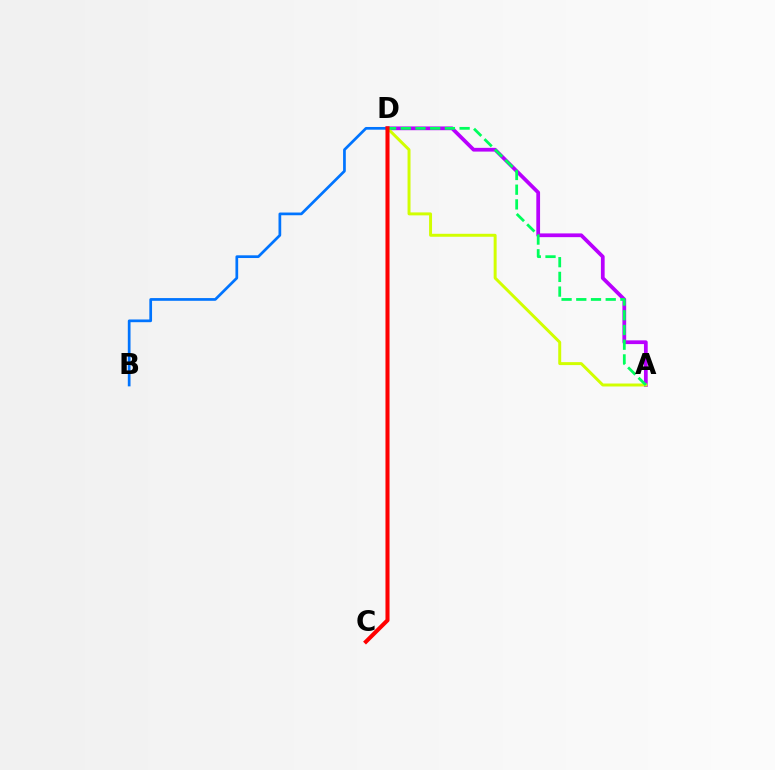{('A', 'D'): [{'color': '#b900ff', 'line_style': 'solid', 'thickness': 2.69}, {'color': '#d1ff00', 'line_style': 'solid', 'thickness': 2.13}, {'color': '#00ff5c', 'line_style': 'dashed', 'thickness': 2.0}], ('B', 'D'): [{'color': '#0074ff', 'line_style': 'solid', 'thickness': 1.96}], ('C', 'D'): [{'color': '#ff0000', 'line_style': 'solid', 'thickness': 2.92}]}